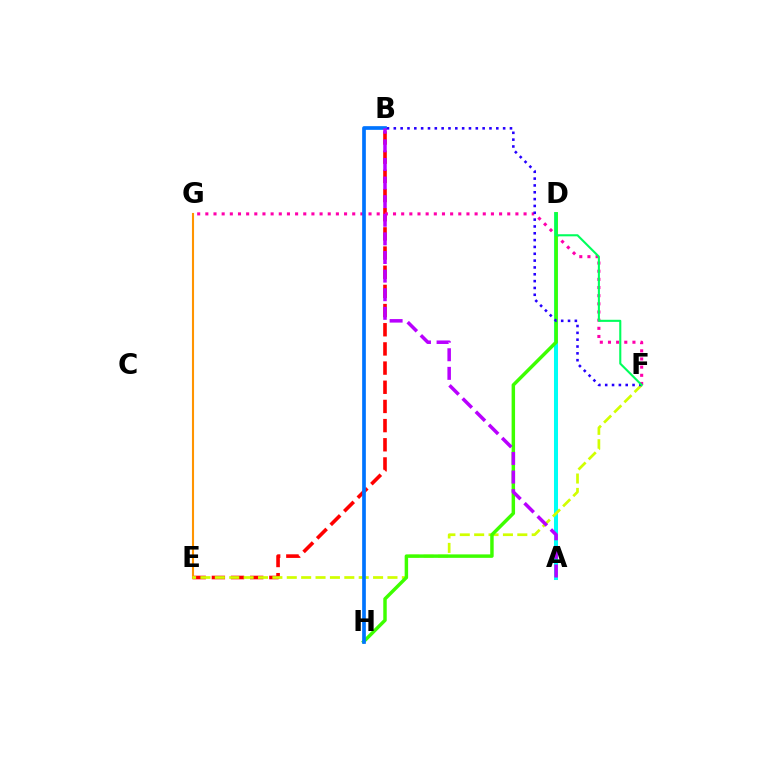{('B', 'E'): [{'color': '#ff0000', 'line_style': 'dashed', 'thickness': 2.6}], ('E', 'G'): [{'color': '#ff9400', 'line_style': 'solid', 'thickness': 1.52}], ('F', 'G'): [{'color': '#ff00ac', 'line_style': 'dotted', 'thickness': 2.22}], ('A', 'D'): [{'color': '#00fff6', 'line_style': 'solid', 'thickness': 2.9}], ('E', 'F'): [{'color': '#d1ff00', 'line_style': 'dashed', 'thickness': 1.95}], ('D', 'H'): [{'color': '#3dff00', 'line_style': 'solid', 'thickness': 2.49}], ('B', 'H'): [{'color': '#0074ff', 'line_style': 'solid', 'thickness': 2.66}], ('A', 'B'): [{'color': '#b900ff', 'line_style': 'dashed', 'thickness': 2.53}], ('B', 'F'): [{'color': '#2500ff', 'line_style': 'dotted', 'thickness': 1.86}], ('D', 'F'): [{'color': '#00ff5c', 'line_style': 'solid', 'thickness': 1.51}]}